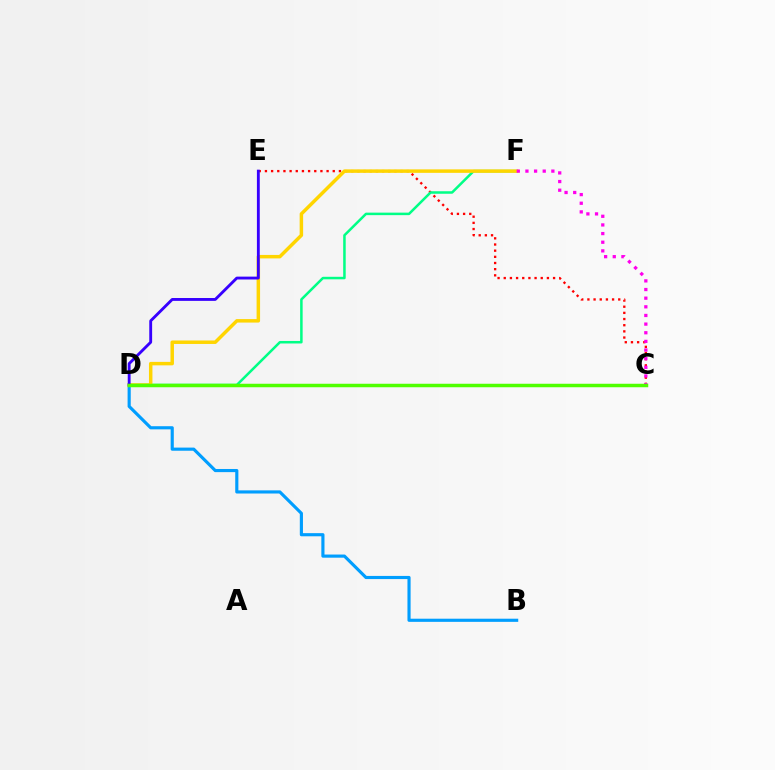{('C', 'E'): [{'color': '#ff0000', 'line_style': 'dotted', 'thickness': 1.68}], ('B', 'D'): [{'color': '#009eff', 'line_style': 'solid', 'thickness': 2.26}], ('D', 'F'): [{'color': '#00ff86', 'line_style': 'solid', 'thickness': 1.81}, {'color': '#ffd500', 'line_style': 'solid', 'thickness': 2.5}], ('D', 'E'): [{'color': '#3700ff', 'line_style': 'solid', 'thickness': 2.06}], ('C', 'F'): [{'color': '#ff00ed', 'line_style': 'dotted', 'thickness': 2.35}], ('C', 'D'): [{'color': '#4fff00', 'line_style': 'solid', 'thickness': 2.51}]}